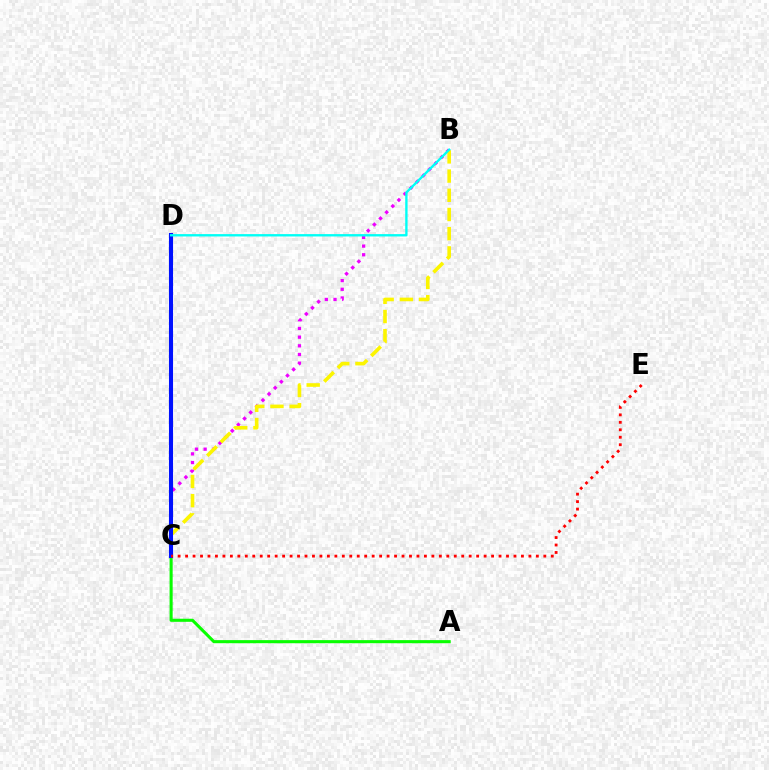{('B', 'C'): [{'color': '#ee00ff', 'line_style': 'dotted', 'thickness': 2.36}, {'color': '#fcf500', 'line_style': 'dashed', 'thickness': 2.61}], ('A', 'C'): [{'color': '#08ff00', 'line_style': 'solid', 'thickness': 2.22}], ('C', 'D'): [{'color': '#0010ff', 'line_style': 'solid', 'thickness': 2.93}], ('B', 'D'): [{'color': '#00fff6', 'line_style': 'solid', 'thickness': 1.7}], ('C', 'E'): [{'color': '#ff0000', 'line_style': 'dotted', 'thickness': 2.03}]}